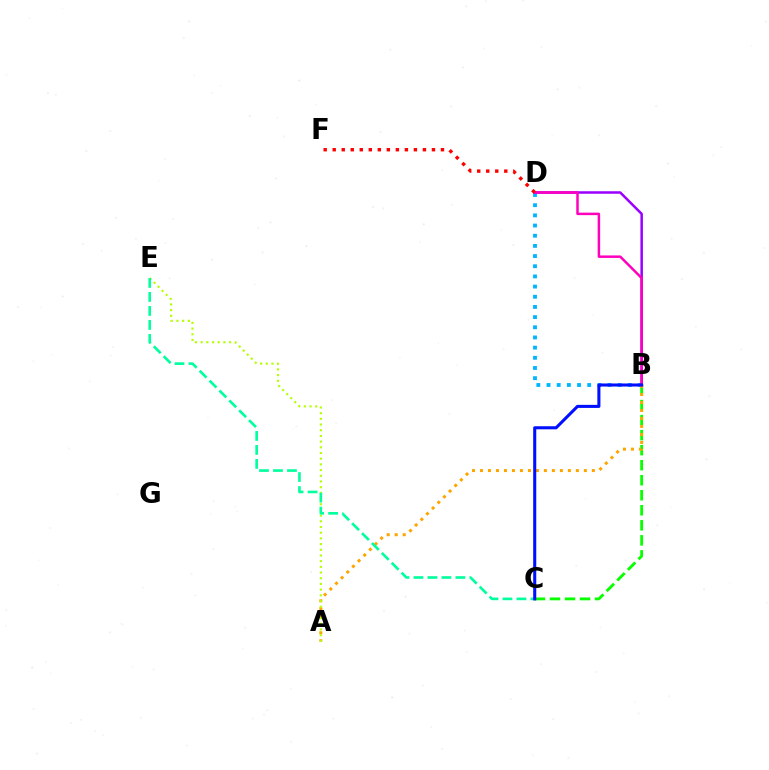{('B', 'D'): [{'color': '#00b5ff', 'line_style': 'dotted', 'thickness': 2.76}, {'color': '#9b00ff', 'line_style': 'solid', 'thickness': 1.81}, {'color': '#ff00bd', 'line_style': 'solid', 'thickness': 1.79}], ('B', 'C'): [{'color': '#08ff00', 'line_style': 'dashed', 'thickness': 2.04}, {'color': '#0010ff', 'line_style': 'solid', 'thickness': 2.21}], ('A', 'B'): [{'color': '#ffa500', 'line_style': 'dotted', 'thickness': 2.17}], ('A', 'E'): [{'color': '#b3ff00', 'line_style': 'dotted', 'thickness': 1.55}], ('C', 'E'): [{'color': '#00ff9d', 'line_style': 'dashed', 'thickness': 1.9}], ('D', 'F'): [{'color': '#ff0000', 'line_style': 'dotted', 'thickness': 2.45}]}